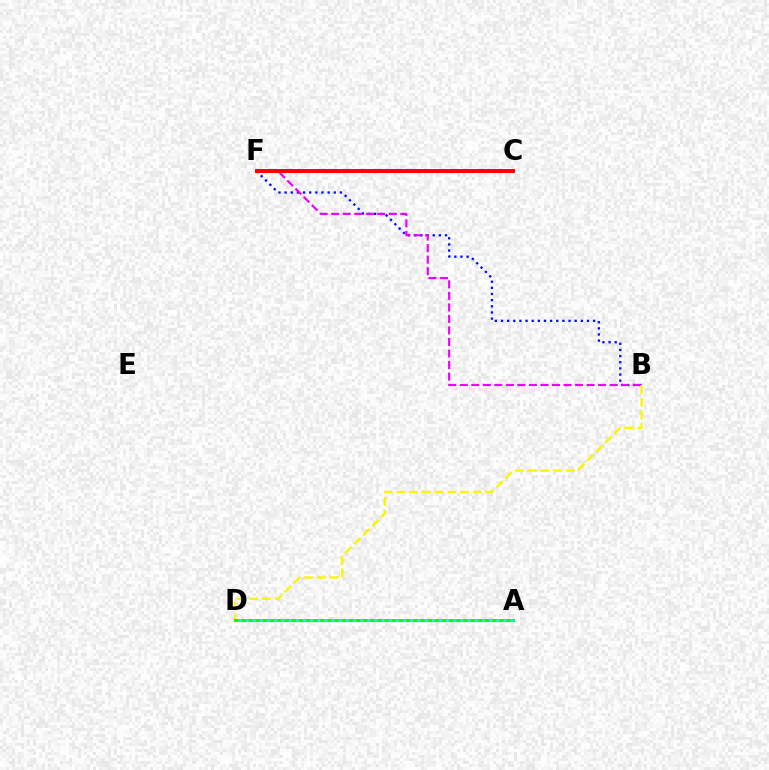{('B', 'F'): [{'color': '#0010ff', 'line_style': 'dotted', 'thickness': 1.67}, {'color': '#ee00ff', 'line_style': 'dashed', 'thickness': 1.57}], ('B', 'D'): [{'color': '#fcf500', 'line_style': 'dashed', 'thickness': 1.73}], ('A', 'D'): [{'color': '#08ff00', 'line_style': 'solid', 'thickness': 2.18}, {'color': '#00fff6', 'line_style': 'dotted', 'thickness': 1.95}], ('C', 'F'): [{'color': '#ff0000', 'line_style': 'solid', 'thickness': 2.85}]}